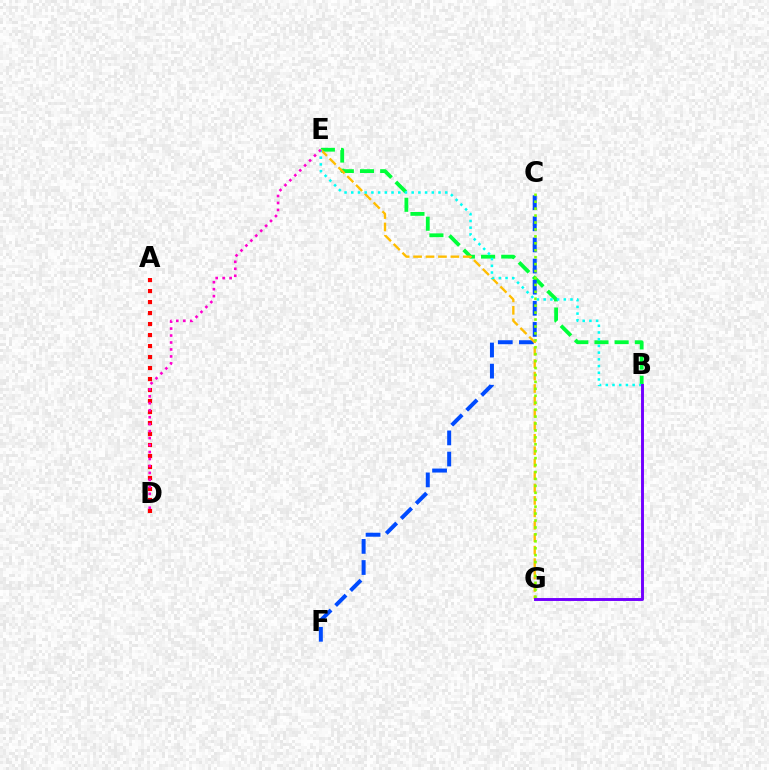{('B', 'E'): [{'color': '#00ff39', 'line_style': 'dashed', 'thickness': 2.74}, {'color': '#00fff6', 'line_style': 'dotted', 'thickness': 1.82}], ('C', 'F'): [{'color': '#004bff', 'line_style': 'dashed', 'thickness': 2.87}], ('E', 'G'): [{'color': '#ffbd00', 'line_style': 'dashed', 'thickness': 1.69}], ('C', 'G'): [{'color': '#84ff00', 'line_style': 'dotted', 'thickness': 1.88}], ('A', 'D'): [{'color': '#ff0000', 'line_style': 'dotted', 'thickness': 2.99}], ('B', 'G'): [{'color': '#7200ff', 'line_style': 'solid', 'thickness': 2.11}], ('D', 'E'): [{'color': '#ff00cf', 'line_style': 'dotted', 'thickness': 1.89}]}